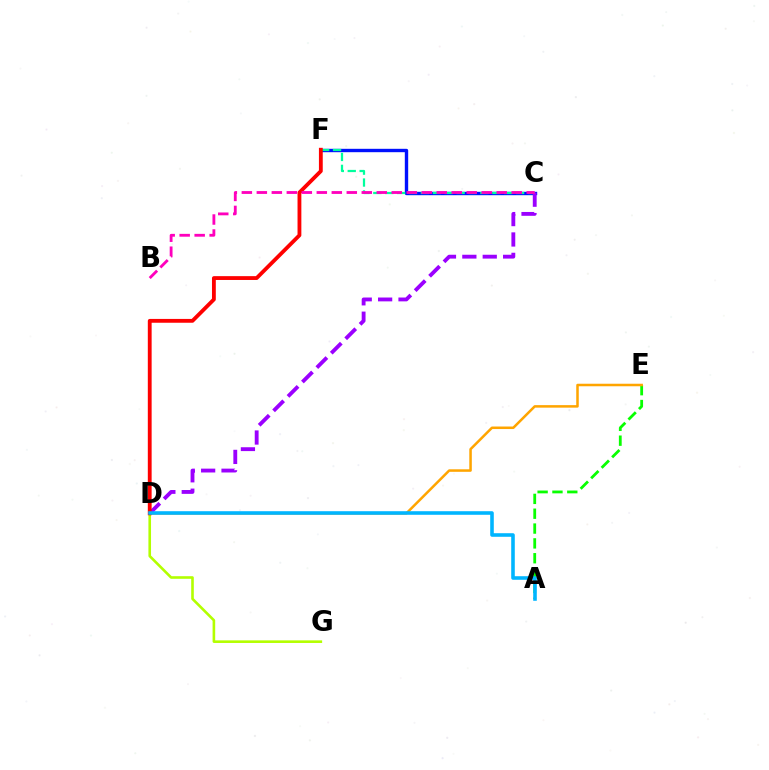{('C', 'F'): [{'color': '#0010ff', 'line_style': 'solid', 'thickness': 2.44}, {'color': '#00ff9d', 'line_style': 'dashed', 'thickness': 1.62}], ('A', 'E'): [{'color': '#08ff00', 'line_style': 'dashed', 'thickness': 2.02}], ('C', 'D'): [{'color': '#9b00ff', 'line_style': 'dashed', 'thickness': 2.77}], ('D', 'G'): [{'color': '#b3ff00', 'line_style': 'solid', 'thickness': 1.88}], ('D', 'E'): [{'color': '#ffa500', 'line_style': 'solid', 'thickness': 1.82}], ('D', 'F'): [{'color': '#ff0000', 'line_style': 'solid', 'thickness': 2.75}], ('B', 'C'): [{'color': '#ff00bd', 'line_style': 'dashed', 'thickness': 2.04}], ('A', 'D'): [{'color': '#00b5ff', 'line_style': 'solid', 'thickness': 2.58}]}